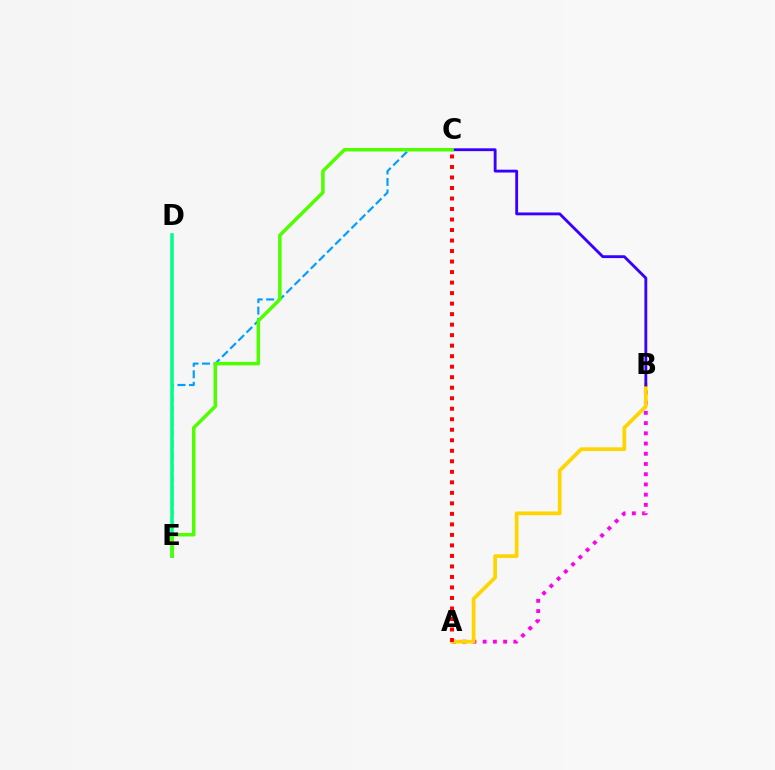{('A', 'B'): [{'color': '#ff00ed', 'line_style': 'dotted', 'thickness': 2.78}, {'color': '#ffd500', 'line_style': 'solid', 'thickness': 2.68}], ('C', 'E'): [{'color': '#009eff', 'line_style': 'dashed', 'thickness': 1.56}, {'color': '#4fff00', 'line_style': 'solid', 'thickness': 2.51}], ('B', 'C'): [{'color': '#3700ff', 'line_style': 'solid', 'thickness': 2.05}], ('D', 'E'): [{'color': '#00ff86', 'line_style': 'solid', 'thickness': 2.55}], ('A', 'C'): [{'color': '#ff0000', 'line_style': 'dotted', 'thickness': 2.86}]}